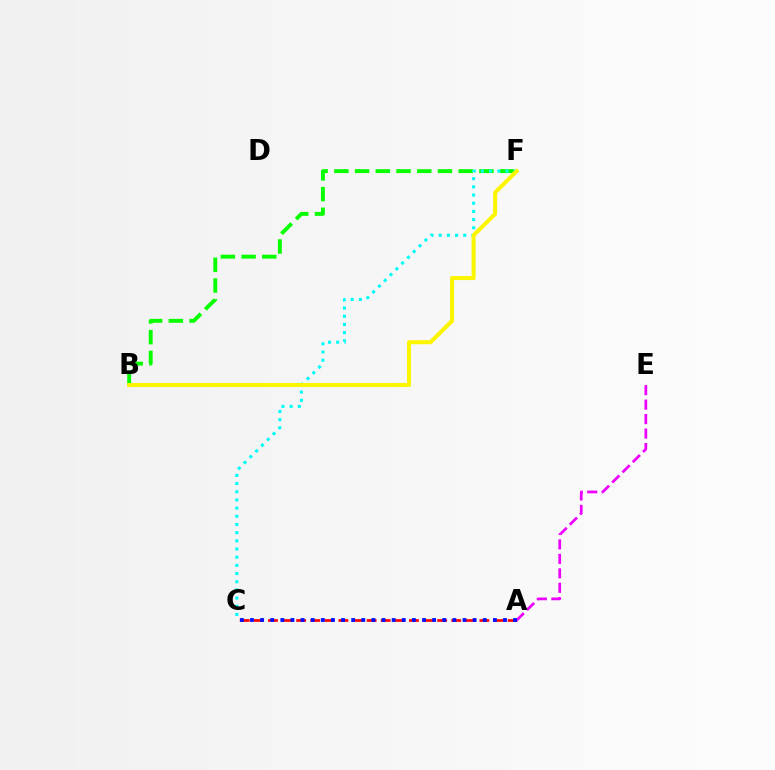{('A', 'C'): [{'color': '#ff0000', 'line_style': 'dashed', 'thickness': 1.91}, {'color': '#0010ff', 'line_style': 'dotted', 'thickness': 2.75}], ('A', 'E'): [{'color': '#ee00ff', 'line_style': 'dashed', 'thickness': 1.97}], ('B', 'F'): [{'color': '#08ff00', 'line_style': 'dashed', 'thickness': 2.82}, {'color': '#fcf500', 'line_style': 'solid', 'thickness': 2.91}], ('C', 'F'): [{'color': '#00fff6', 'line_style': 'dotted', 'thickness': 2.22}]}